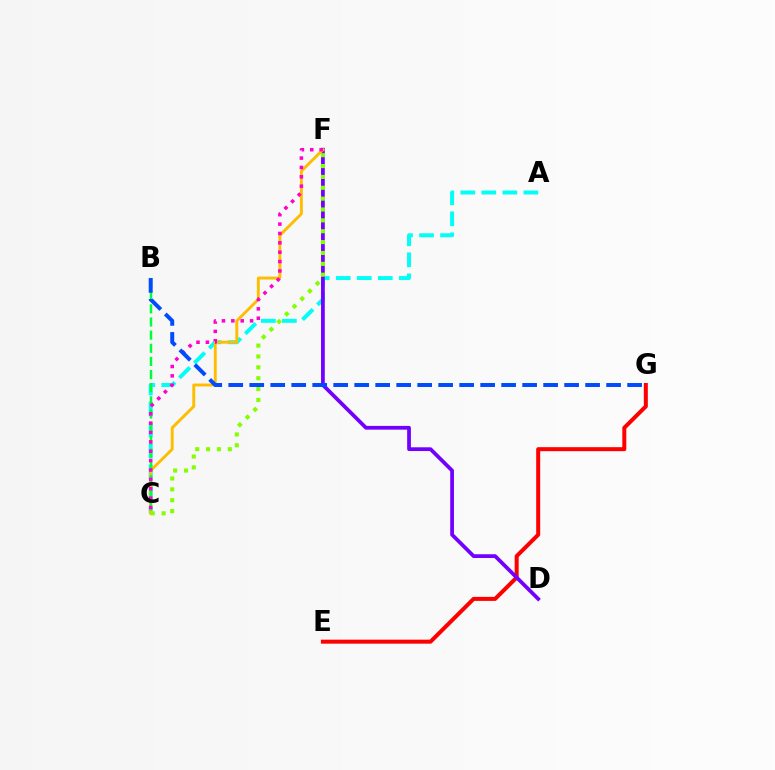{('A', 'C'): [{'color': '#00fff6', 'line_style': 'dashed', 'thickness': 2.85}], ('E', 'G'): [{'color': '#ff0000', 'line_style': 'solid', 'thickness': 2.89}], ('D', 'F'): [{'color': '#7200ff', 'line_style': 'solid', 'thickness': 2.7}], ('C', 'F'): [{'color': '#ffbd00', 'line_style': 'solid', 'thickness': 2.09}, {'color': '#84ff00', 'line_style': 'dotted', 'thickness': 2.95}, {'color': '#ff00cf', 'line_style': 'dotted', 'thickness': 2.55}], ('B', 'C'): [{'color': '#00ff39', 'line_style': 'dashed', 'thickness': 1.78}], ('B', 'G'): [{'color': '#004bff', 'line_style': 'dashed', 'thickness': 2.85}]}